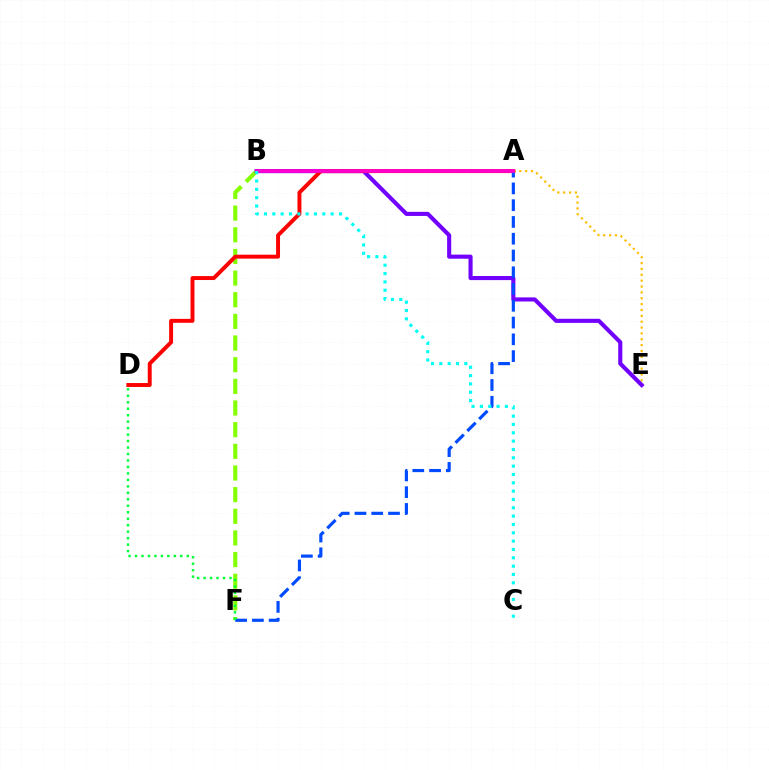{('A', 'E'): [{'color': '#ffbd00', 'line_style': 'dotted', 'thickness': 1.59}], ('B', 'F'): [{'color': '#84ff00', 'line_style': 'dashed', 'thickness': 2.94}], ('B', 'E'): [{'color': '#7200ff', 'line_style': 'solid', 'thickness': 2.95}], ('A', 'D'): [{'color': '#ff0000', 'line_style': 'solid', 'thickness': 2.83}], ('A', 'F'): [{'color': '#004bff', 'line_style': 'dashed', 'thickness': 2.28}], ('A', 'B'): [{'color': '#ff00cf', 'line_style': 'solid', 'thickness': 2.64}], ('B', 'C'): [{'color': '#00fff6', 'line_style': 'dotted', 'thickness': 2.26}], ('D', 'F'): [{'color': '#00ff39', 'line_style': 'dotted', 'thickness': 1.76}]}